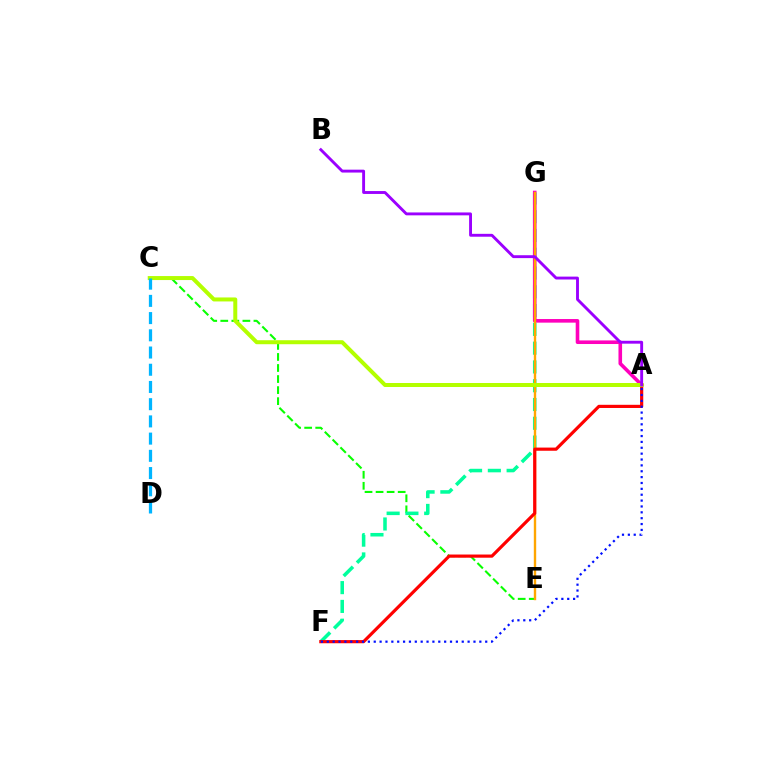{('C', 'E'): [{'color': '#08ff00', 'line_style': 'dashed', 'thickness': 1.5}], ('F', 'G'): [{'color': '#00ff9d', 'line_style': 'dashed', 'thickness': 2.55}], ('A', 'G'): [{'color': '#ff00bd', 'line_style': 'solid', 'thickness': 2.59}], ('E', 'G'): [{'color': '#ffa500', 'line_style': 'solid', 'thickness': 1.72}], ('A', 'F'): [{'color': '#ff0000', 'line_style': 'solid', 'thickness': 2.29}, {'color': '#0010ff', 'line_style': 'dotted', 'thickness': 1.59}], ('A', 'C'): [{'color': '#b3ff00', 'line_style': 'solid', 'thickness': 2.87}], ('C', 'D'): [{'color': '#00b5ff', 'line_style': 'dashed', 'thickness': 2.34}], ('A', 'B'): [{'color': '#9b00ff', 'line_style': 'solid', 'thickness': 2.08}]}